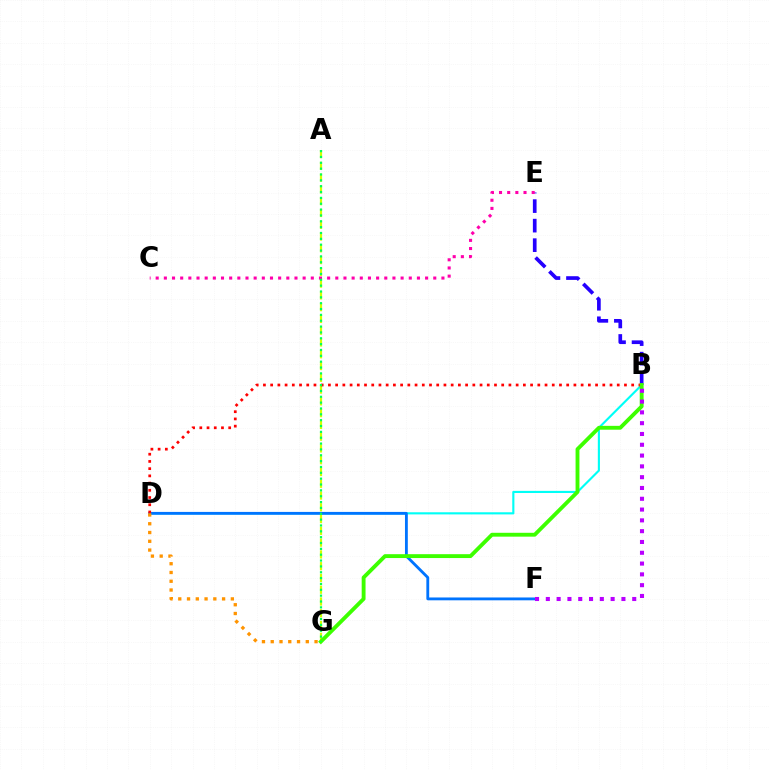{('B', 'D'): [{'color': '#00fff6', 'line_style': 'solid', 'thickness': 1.54}, {'color': '#ff0000', 'line_style': 'dotted', 'thickness': 1.96}], ('A', 'G'): [{'color': '#d1ff00', 'line_style': 'dashed', 'thickness': 1.6}, {'color': '#00ff5c', 'line_style': 'dotted', 'thickness': 1.59}], ('D', 'F'): [{'color': '#0074ff', 'line_style': 'solid', 'thickness': 2.04}], ('B', 'E'): [{'color': '#2500ff', 'line_style': 'dashed', 'thickness': 2.65}], ('C', 'E'): [{'color': '#ff00ac', 'line_style': 'dotted', 'thickness': 2.22}], ('B', 'G'): [{'color': '#3dff00', 'line_style': 'solid', 'thickness': 2.78}], ('B', 'F'): [{'color': '#b900ff', 'line_style': 'dotted', 'thickness': 2.93}], ('D', 'G'): [{'color': '#ff9400', 'line_style': 'dotted', 'thickness': 2.38}]}